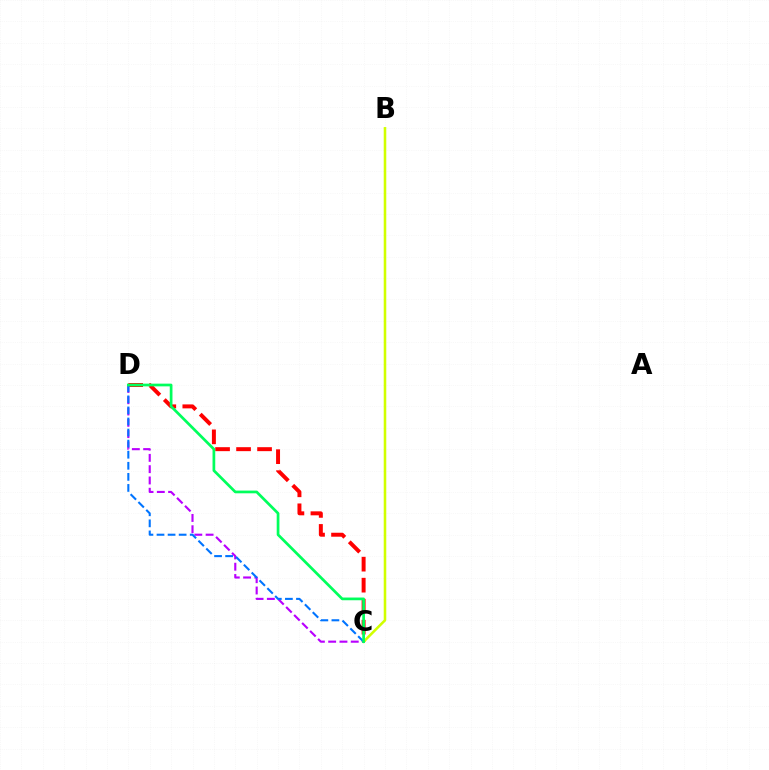{('C', 'D'): [{'color': '#ff0000', 'line_style': 'dashed', 'thickness': 2.85}, {'color': '#b900ff', 'line_style': 'dashed', 'thickness': 1.53}, {'color': '#0074ff', 'line_style': 'dashed', 'thickness': 1.5}, {'color': '#00ff5c', 'line_style': 'solid', 'thickness': 1.96}], ('B', 'C'): [{'color': '#d1ff00', 'line_style': 'solid', 'thickness': 1.85}]}